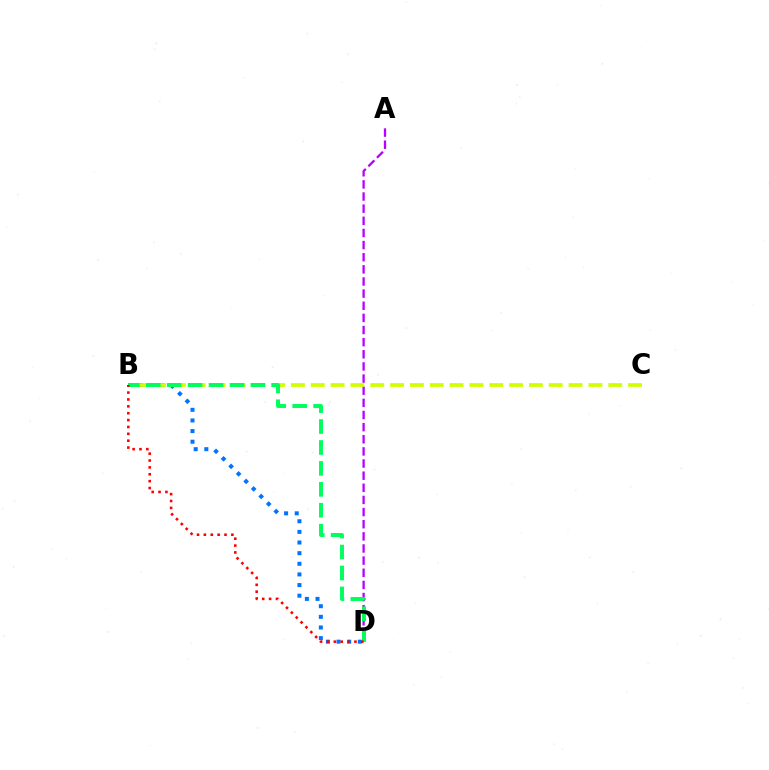{('B', 'D'): [{'color': '#0074ff', 'line_style': 'dotted', 'thickness': 2.89}, {'color': '#00ff5c', 'line_style': 'dashed', 'thickness': 2.84}, {'color': '#ff0000', 'line_style': 'dotted', 'thickness': 1.87}], ('A', 'D'): [{'color': '#b900ff', 'line_style': 'dashed', 'thickness': 1.65}], ('B', 'C'): [{'color': '#d1ff00', 'line_style': 'dashed', 'thickness': 2.69}]}